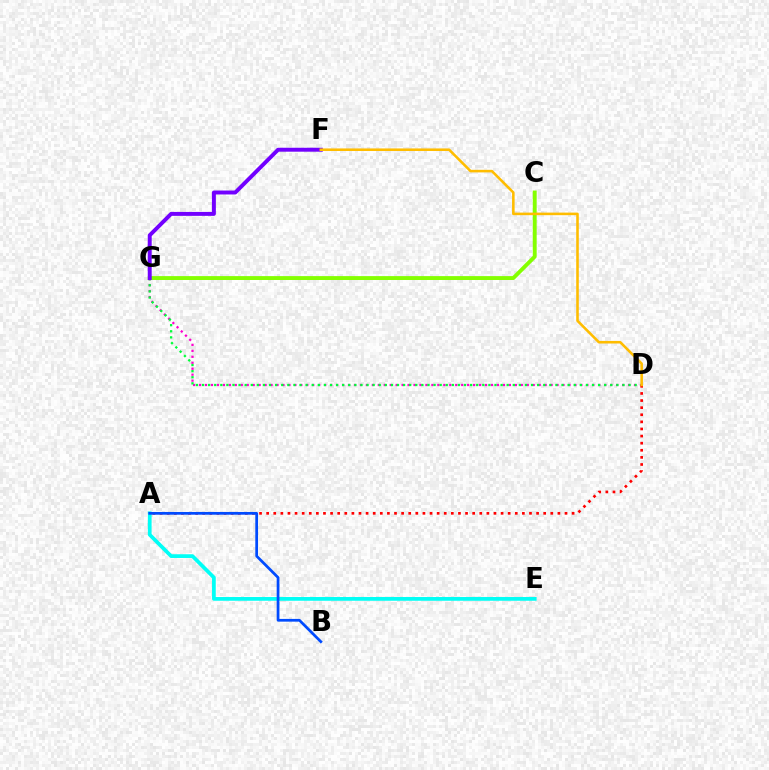{('C', 'G'): [{'color': '#84ff00', 'line_style': 'solid', 'thickness': 2.8}], ('D', 'G'): [{'color': '#ff00cf', 'line_style': 'dotted', 'thickness': 1.62}, {'color': '#00ff39', 'line_style': 'dotted', 'thickness': 1.66}], ('A', 'E'): [{'color': '#00fff6', 'line_style': 'solid', 'thickness': 2.68}], ('A', 'D'): [{'color': '#ff0000', 'line_style': 'dotted', 'thickness': 1.93}], ('A', 'B'): [{'color': '#004bff', 'line_style': 'solid', 'thickness': 1.97}], ('F', 'G'): [{'color': '#7200ff', 'line_style': 'solid', 'thickness': 2.84}], ('D', 'F'): [{'color': '#ffbd00', 'line_style': 'solid', 'thickness': 1.85}]}